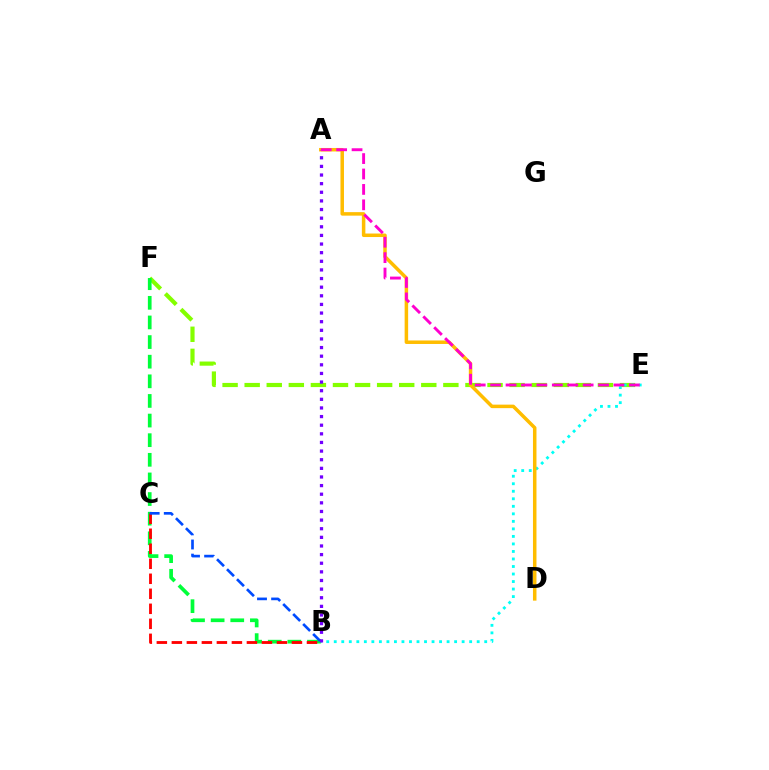{('E', 'F'): [{'color': '#84ff00', 'line_style': 'dashed', 'thickness': 3.0}], ('B', 'E'): [{'color': '#00fff6', 'line_style': 'dotted', 'thickness': 2.04}], ('A', 'D'): [{'color': '#ffbd00', 'line_style': 'solid', 'thickness': 2.52}], ('B', 'F'): [{'color': '#00ff39', 'line_style': 'dashed', 'thickness': 2.67}], ('B', 'C'): [{'color': '#ff0000', 'line_style': 'dashed', 'thickness': 2.04}, {'color': '#004bff', 'line_style': 'dashed', 'thickness': 1.92}], ('A', 'B'): [{'color': '#7200ff', 'line_style': 'dotted', 'thickness': 2.34}], ('A', 'E'): [{'color': '#ff00cf', 'line_style': 'dashed', 'thickness': 2.09}]}